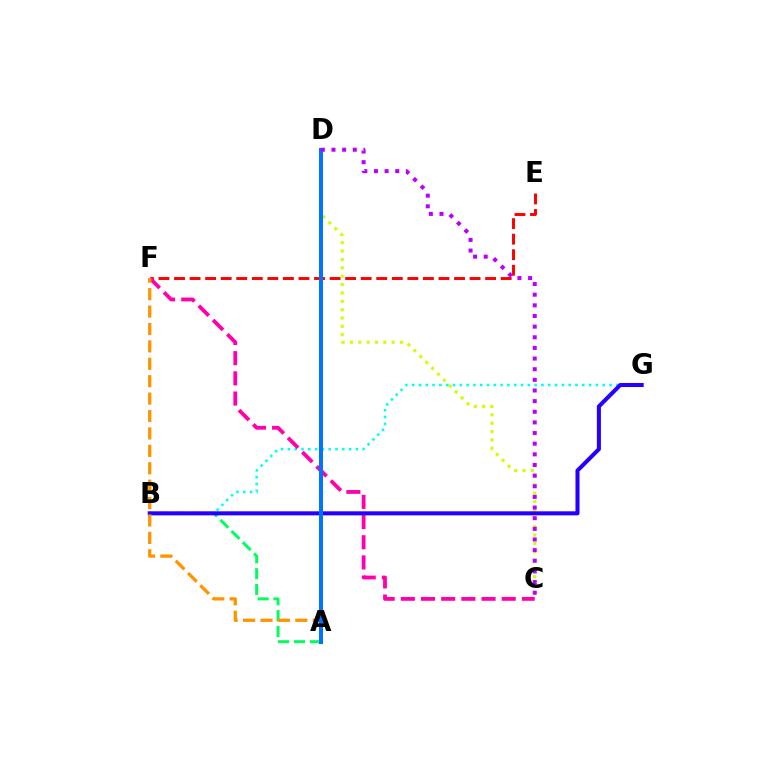{('C', 'D'): [{'color': '#d1ff00', 'line_style': 'dotted', 'thickness': 2.27}, {'color': '#b900ff', 'line_style': 'dotted', 'thickness': 2.89}], ('B', 'G'): [{'color': '#00fff6', 'line_style': 'dotted', 'thickness': 1.85}, {'color': '#2500ff', 'line_style': 'solid', 'thickness': 2.91}], ('A', 'B'): [{'color': '#00ff5c', 'line_style': 'dashed', 'thickness': 2.15}], ('E', 'F'): [{'color': '#ff0000', 'line_style': 'dashed', 'thickness': 2.11}], ('A', 'D'): [{'color': '#3dff00', 'line_style': 'dotted', 'thickness': 2.14}, {'color': '#0074ff', 'line_style': 'solid', 'thickness': 2.88}], ('C', 'F'): [{'color': '#ff00ac', 'line_style': 'dashed', 'thickness': 2.74}], ('A', 'F'): [{'color': '#ff9400', 'line_style': 'dashed', 'thickness': 2.37}]}